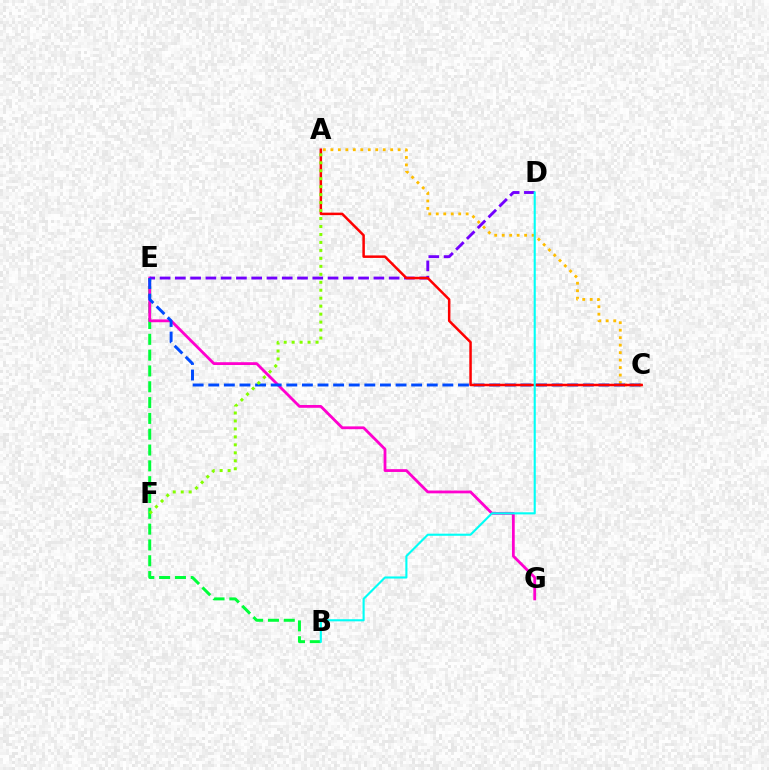{('B', 'E'): [{'color': '#00ff39', 'line_style': 'dashed', 'thickness': 2.15}], ('E', 'G'): [{'color': '#ff00cf', 'line_style': 'solid', 'thickness': 2.02}], ('D', 'E'): [{'color': '#7200ff', 'line_style': 'dashed', 'thickness': 2.07}], ('A', 'C'): [{'color': '#ffbd00', 'line_style': 'dotted', 'thickness': 2.03}, {'color': '#ff0000', 'line_style': 'solid', 'thickness': 1.8}], ('C', 'E'): [{'color': '#004bff', 'line_style': 'dashed', 'thickness': 2.12}], ('A', 'F'): [{'color': '#84ff00', 'line_style': 'dotted', 'thickness': 2.16}], ('B', 'D'): [{'color': '#00fff6', 'line_style': 'solid', 'thickness': 1.52}]}